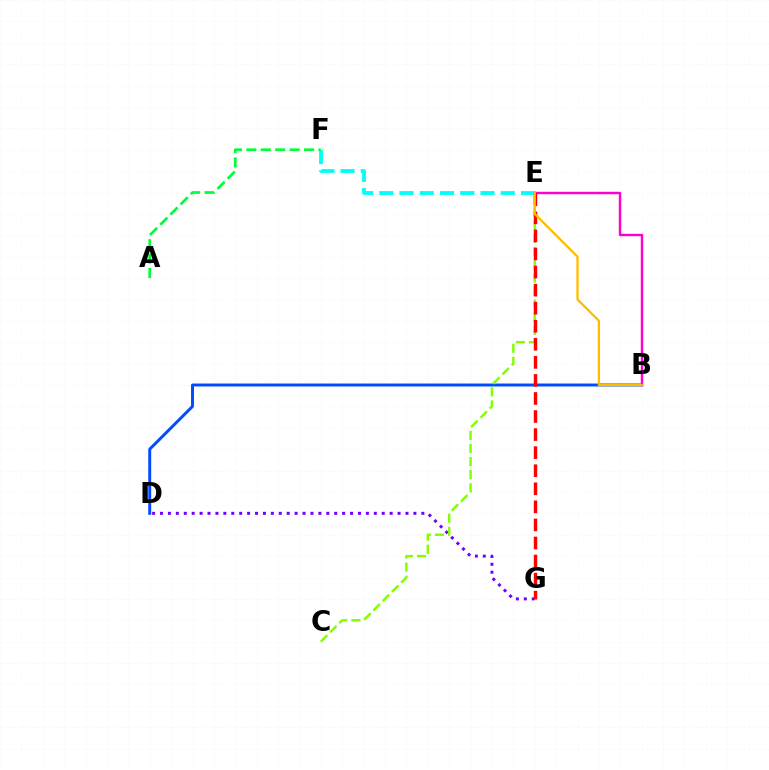{('D', 'G'): [{'color': '#7200ff', 'line_style': 'dotted', 'thickness': 2.15}], ('B', 'D'): [{'color': '#004bff', 'line_style': 'solid', 'thickness': 2.12}], ('E', 'F'): [{'color': '#00fff6', 'line_style': 'dashed', 'thickness': 2.75}], ('A', 'F'): [{'color': '#00ff39', 'line_style': 'dashed', 'thickness': 1.96}], ('B', 'E'): [{'color': '#ff00cf', 'line_style': 'solid', 'thickness': 1.74}, {'color': '#ffbd00', 'line_style': 'solid', 'thickness': 1.65}], ('C', 'E'): [{'color': '#84ff00', 'line_style': 'dashed', 'thickness': 1.78}], ('E', 'G'): [{'color': '#ff0000', 'line_style': 'dashed', 'thickness': 2.45}]}